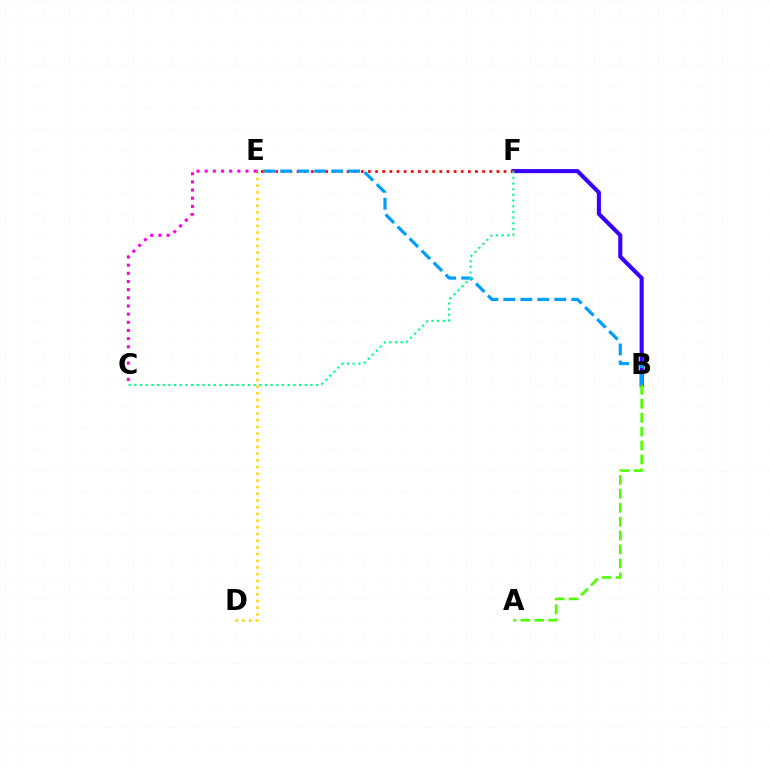{('B', 'F'): [{'color': '#3700ff', 'line_style': 'solid', 'thickness': 2.94}], ('E', 'F'): [{'color': '#ff0000', 'line_style': 'dotted', 'thickness': 1.94}], ('D', 'E'): [{'color': '#ffd500', 'line_style': 'dotted', 'thickness': 1.82}], ('B', 'E'): [{'color': '#009eff', 'line_style': 'dashed', 'thickness': 2.31}], ('C', 'F'): [{'color': '#00ff86', 'line_style': 'dotted', 'thickness': 1.54}], ('C', 'E'): [{'color': '#ff00ed', 'line_style': 'dotted', 'thickness': 2.22}], ('A', 'B'): [{'color': '#4fff00', 'line_style': 'dashed', 'thickness': 1.89}]}